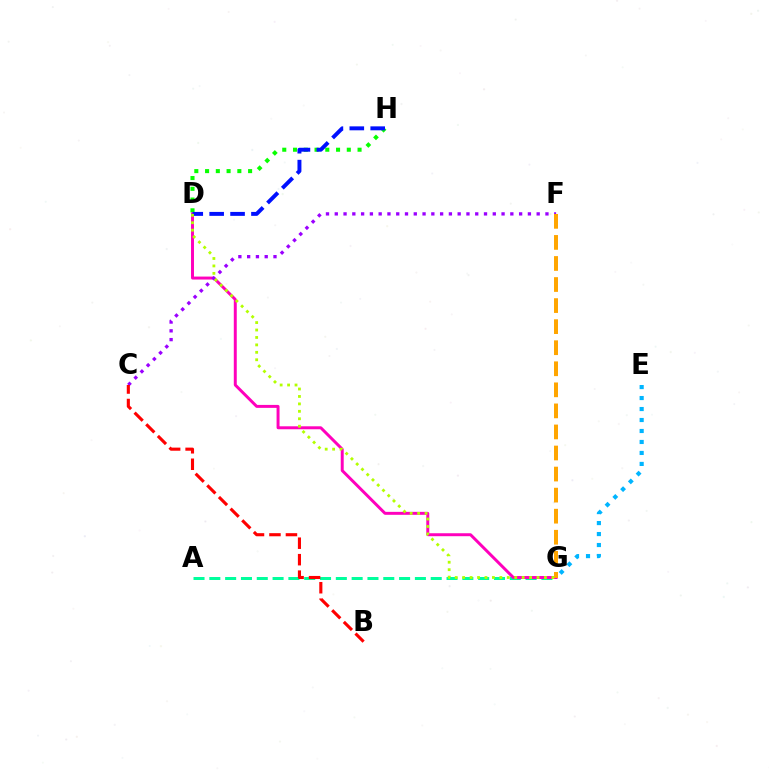{('A', 'G'): [{'color': '#00ff9d', 'line_style': 'dashed', 'thickness': 2.15}], ('D', 'H'): [{'color': '#08ff00', 'line_style': 'dotted', 'thickness': 2.92}, {'color': '#0010ff', 'line_style': 'dashed', 'thickness': 2.84}], ('D', 'G'): [{'color': '#ff00bd', 'line_style': 'solid', 'thickness': 2.13}, {'color': '#b3ff00', 'line_style': 'dotted', 'thickness': 2.02}], ('C', 'F'): [{'color': '#9b00ff', 'line_style': 'dotted', 'thickness': 2.39}], ('F', 'G'): [{'color': '#ffa500', 'line_style': 'dashed', 'thickness': 2.86}], ('E', 'G'): [{'color': '#00b5ff', 'line_style': 'dotted', 'thickness': 2.98}], ('B', 'C'): [{'color': '#ff0000', 'line_style': 'dashed', 'thickness': 2.24}]}